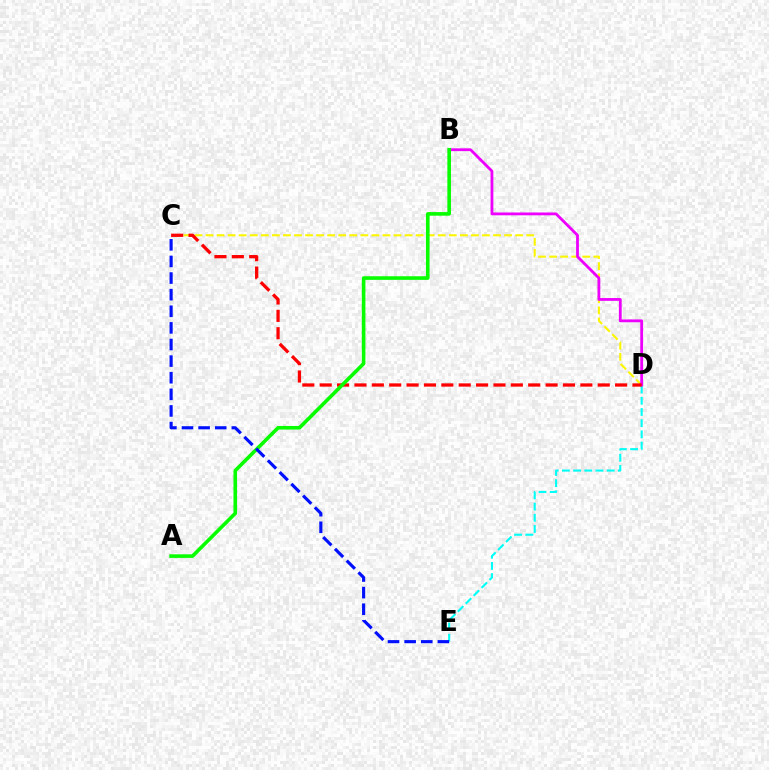{('C', 'D'): [{'color': '#fcf500', 'line_style': 'dashed', 'thickness': 1.5}, {'color': '#ff0000', 'line_style': 'dashed', 'thickness': 2.36}], ('D', 'E'): [{'color': '#00fff6', 'line_style': 'dashed', 'thickness': 1.52}], ('B', 'D'): [{'color': '#ee00ff', 'line_style': 'solid', 'thickness': 2.03}], ('A', 'B'): [{'color': '#08ff00', 'line_style': 'solid', 'thickness': 2.6}], ('C', 'E'): [{'color': '#0010ff', 'line_style': 'dashed', 'thickness': 2.26}]}